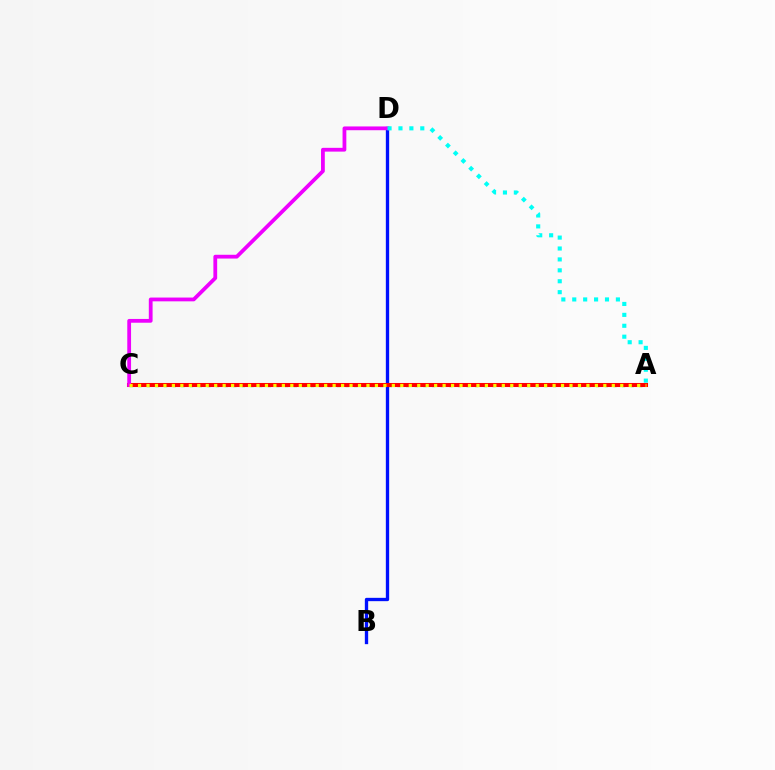{('A', 'C'): [{'color': '#08ff00', 'line_style': 'dotted', 'thickness': 2.35}, {'color': '#ff0000', 'line_style': 'solid', 'thickness': 2.91}, {'color': '#fcf500', 'line_style': 'dotted', 'thickness': 2.3}], ('B', 'D'): [{'color': '#0010ff', 'line_style': 'solid', 'thickness': 2.4}], ('C', 'D'): [{'color': '#ee00ff', 'line_style': 'solid', 'thickness': 2.72}], ('A', 'D'): [{'color': '#00fff6', 'line_style': 'dotted', 'thickness': 2.96}]}